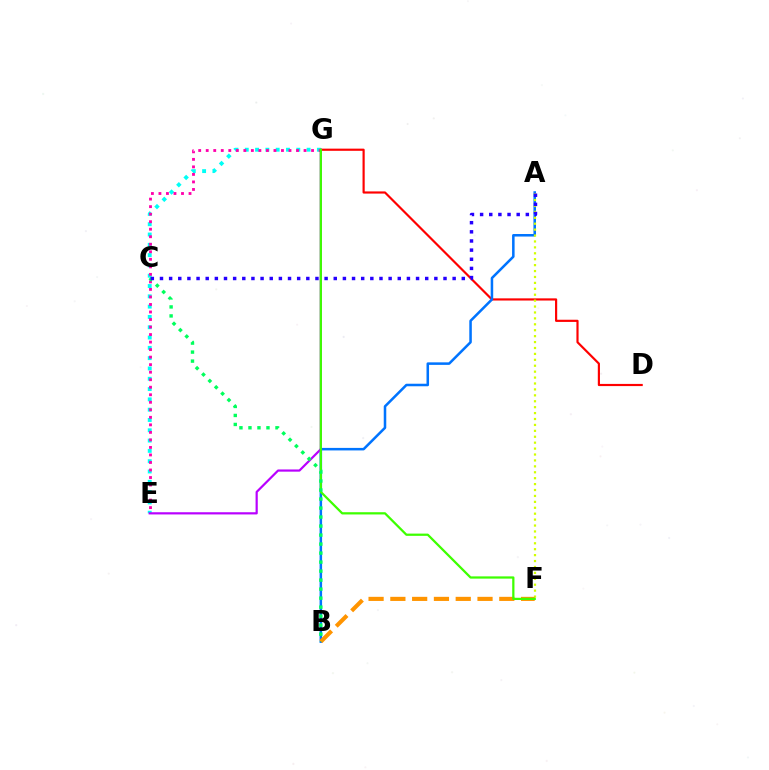{('D', 'G'): [{'color': '#ff0000', 'line_style': 'solid', 'thickness': 1.57}], ('A', 'B'): [{'color': '#0074ff', 'line_style': 'solid', 'thickness': 1.82}], ('E', 'G'): [{'color': '#00fff6', 'line_style': 'dotted', 'thickness': 2.8}, {'color': '#b900ff', 'line_style': 'solid', 'thickness': 1.58}, {'color': '#ff00ac', 'line_style': 'dotted', 'thickness': 2.04}], ('A', 'F'): [{'color': '#d1ff00', 'line_style': 'dotted', 'thickness': 1.61}], ('B', 'F'): [{'color': '#ff9400', 'line_style': 'dashed', 'thickness': 2.96}], ('F', 'G'): [{'color': '#3dff00', 'line_style': 'solid', 'thickness': 1.62}], ('B', 'C'): [{'color': '#00ff5c', 'line_style': 'dotted', 'thickness': 2.45}], ('A', 'C'): [{'color': '#2500ff', 'line_style': 'dotted', 'thickness': 2.48}]}